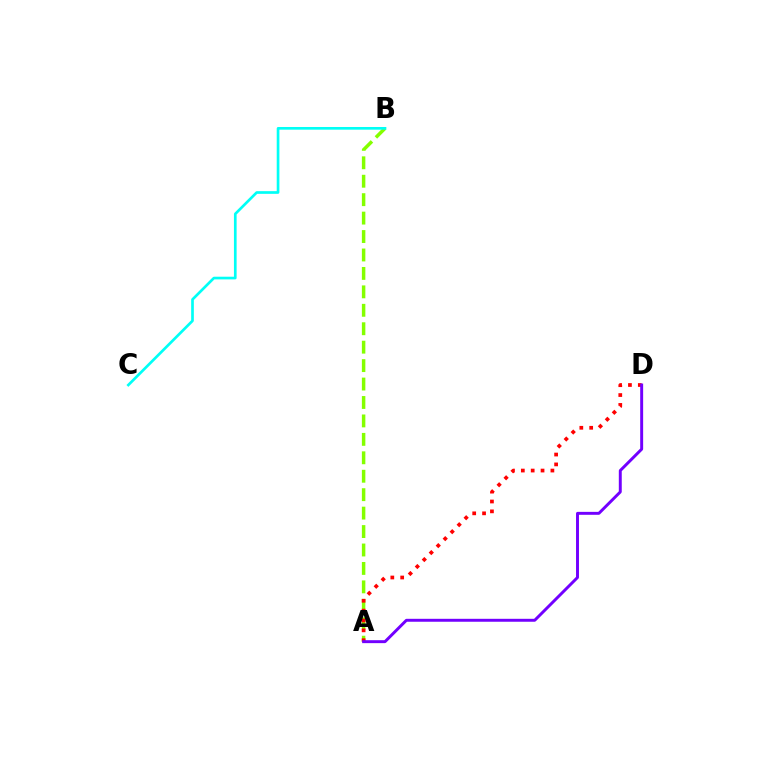{('A', 'B'): [{'color': '#84ff00', 'line_style': 'dashed', 'thickness': 2.5}], ('A', 'D'): [{'color': '#ff0000', 'line_style': 'dotted', 'thickness': 2.68}, {'color': '#7200ff', 'line_style': 'solid', 'thickness': 2.12}], ('B', 'C'): [{'color': '#00fff6', 'line_style': 'solid', 'thickness': 1.93}]}